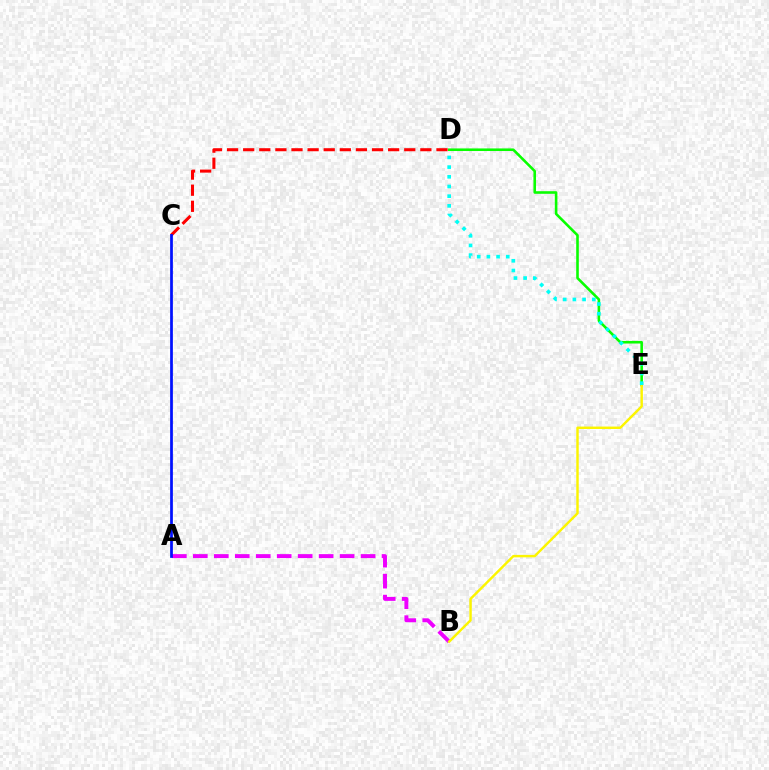{('D', 'E'): [{'color': '#08ff00', 'line_style': 'solid', 'thickness': 1.87}, {'color': '#00fff6', 'line_style': 'dotted', 'thickness': 2.63}], ('C', 'D'): [{'color': '#ff0000', 'line_style': 'dashed', 'thickness': 2.19}], ('A', 'B'): [{'color': '#ee00ff', 'line_style': 'dashed', 'thickness': 2.85}], ('A', 'C'): [{'color': '#0010ff', 'line_style': 'solid', 'thickness': 1.98}], ('B', 'E'): [{'color': '#fcf500', 'line_style': 'solid', 'thickness': 1.76}]}